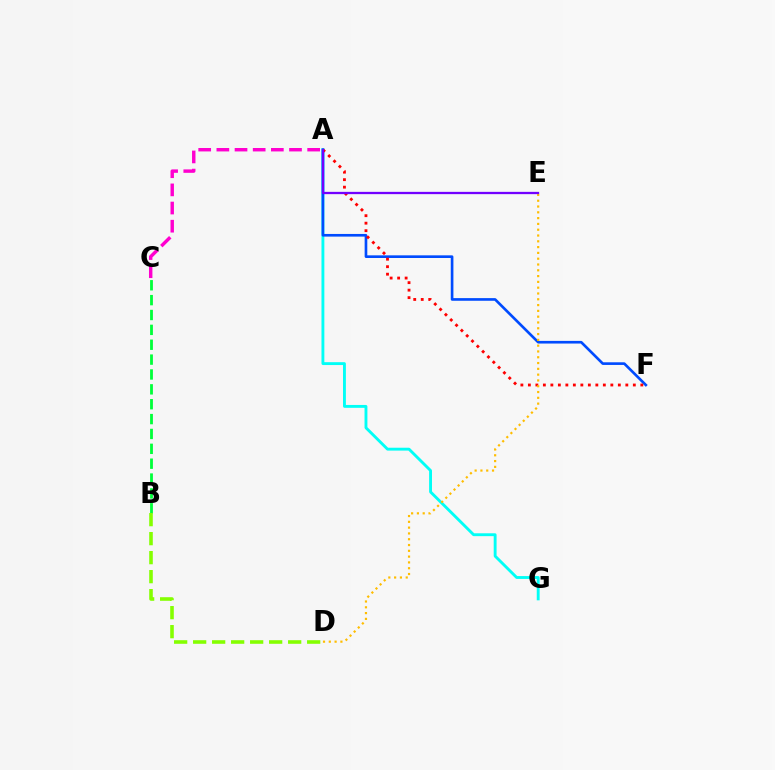{('B', 'C'): [{'color': '#00ff39', 'line_style': 'dashed', 'thickness': 2.02}], ('B', 'D'): [{'color': '#84ff00', 'line_style': 'dashed', 'thickness': 2.58}], ('A', 'G'): [{'color': '#00fff6', 'line_style': 'solid', 'thickness': 2.07}], ('A', 'F'): [{'color': '#004bff', 'line_style': 'solid', 'thickness': 1.91}, {'color': '#ff0000', 'line_style': 'dotted', 'thickness': 2.04}], ('D', 'E'): [{'color': '#ffbd00', 'line_style': 'dotted', 'thickness': 1.58}], ('A', 'C'): [{'color': '#ff00cf', 'line_style': 'dashed', 'thickness': 2.47}], ('A', 'E'): [{'color': '#7200ff', 'line_style': 'solid', 'thickness': 1.65}]}